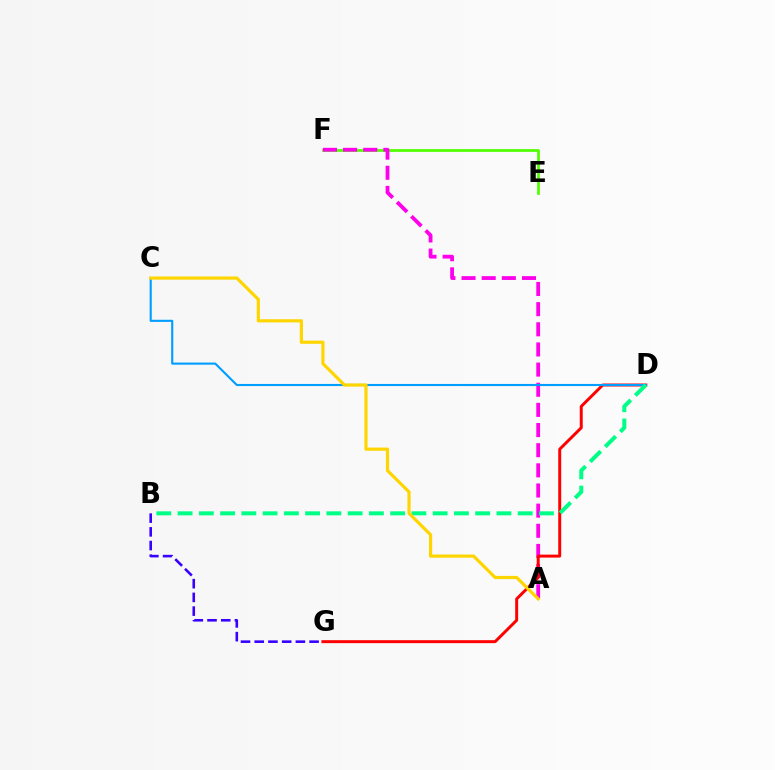{('E', 'F'): [{'color': '#4fff00', 'line_style': 'solid', 'thickness': 1.96}], ('A', 'F'): [{'color': '#ff00ed', 'line_style': 'dashed', 'thickness': 2.74}], ('D', 'G'): [{'color': '#ff0000', 'line_style': 'solid', 'thickness': 2.13}], ('B', 'G'): [{'color': '#3700ff', 'line_style': 'dashed', 'thickness': 1.86}], ('C', 'D'): [{'color': '#009eff', 'line_style': 'solid', 'thickness': 1.52}], ('B', 'D'): [{'color': '#00ff86', 'line_style': 'dashed', 'thickness': 2.89}], ('A', 'C'): [{'color': '#ffd500', 'line_style': 'solid', 'thickness': 2.29}]}